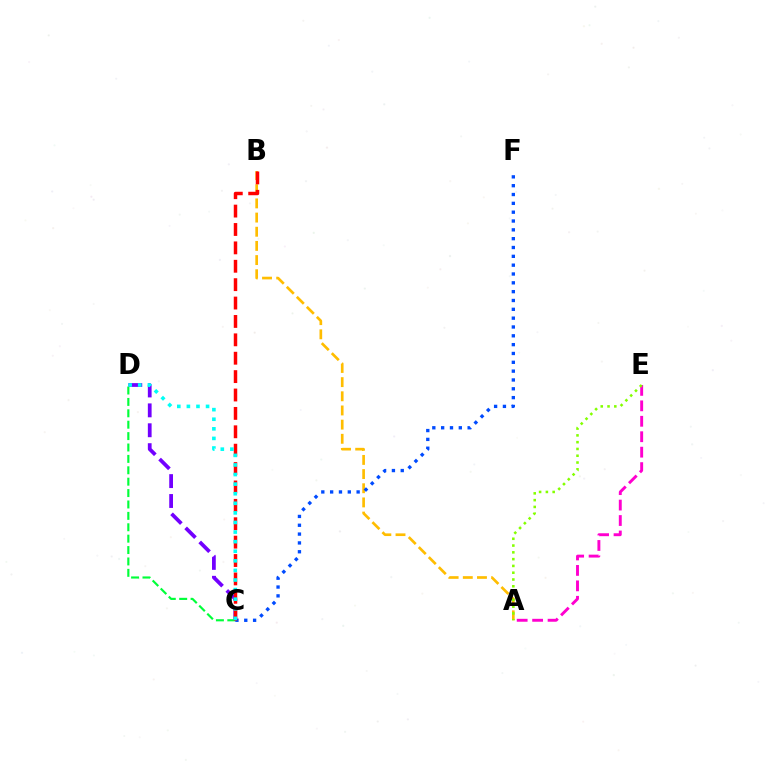{('C', 'D'): [{'color': '#7200ff', 'line_style': 'dashed', 'thickness': 2.7}, {'color': '#00ff39', 'line_style': 'dashed', 'thickness': 1.55}, {'color': '#00fff6', 'line_style': 'dotted', 'thickness': 2.6}], ('A', 'E'): [{'color': '#ff00cf', 'line_style': 'dashed', 'thickness': 2.1}, {'color': '#84ff00', 'line_style': 'dotted', 'thickness': 1.84}], ('A', 'B'): [{'color': '#ffbd00', 'line_style': 'dashed', 'thickness': 1.92}], ('C', 'F'): [{'color': '#004bff', 'line_style': 'dotted', 'thickness': 2.4}], ('B', 'C'): [{'color': '#ff0000', 'line_style': 'dashed', 'thickness': 2.5}]}